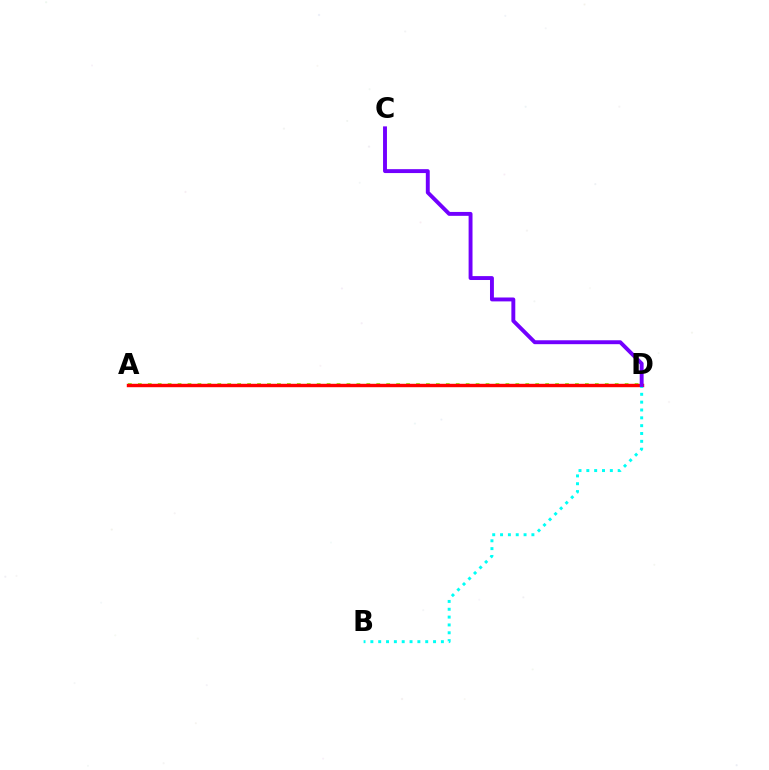{('A', 'D'): [{'color': '#84ff00', 'line_style': 'dotted', 'thickness': 2.7}, {'color': '#ff0000', 'line_style': 'solid', 'thickness': 2.46}], ('B', 'D'): [{'color': '#00fff6', 'line_style': 'dotted', 'thickness': 2.13}], ('C', 'D'): [{'color': '#7200ff', 'line_style': 'solid', 'thickness': 2.81}]}